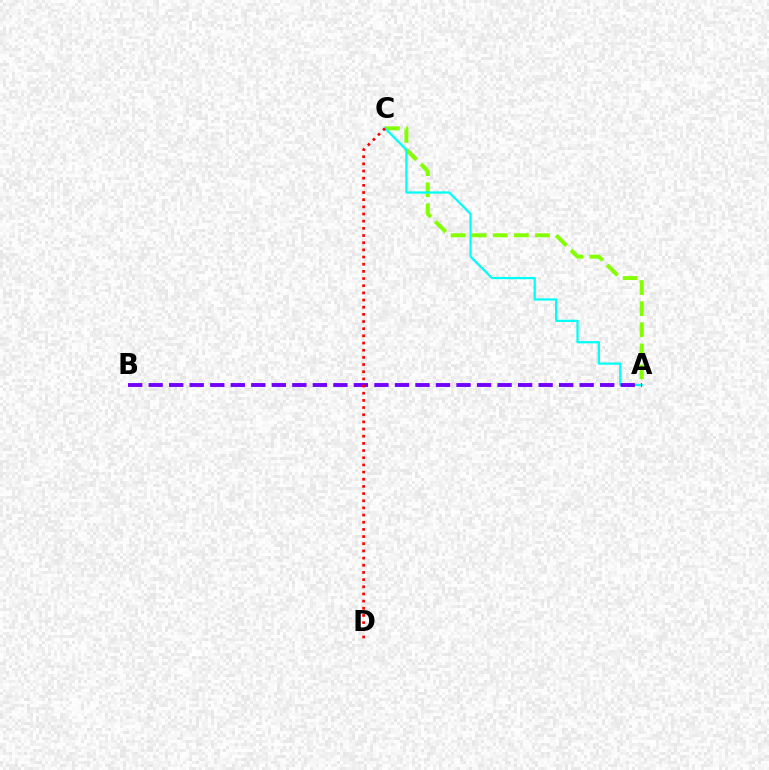{('A', 'C'): [{'color': '#84ff00', 'line_style': 'dashed', 'thickness': 2.86}, {'color': '#00fff6', 'line_style': 'solid', 'thickness': 1.61}], ('A', 'B'): [{'color': '#7200ff', 'line_style': 'dashed', 'thickness': 2.79}], ('C', 'D'): [{'color': '#ff0000', 'line_style': 'dotted', 'thickness': 1.95}]}